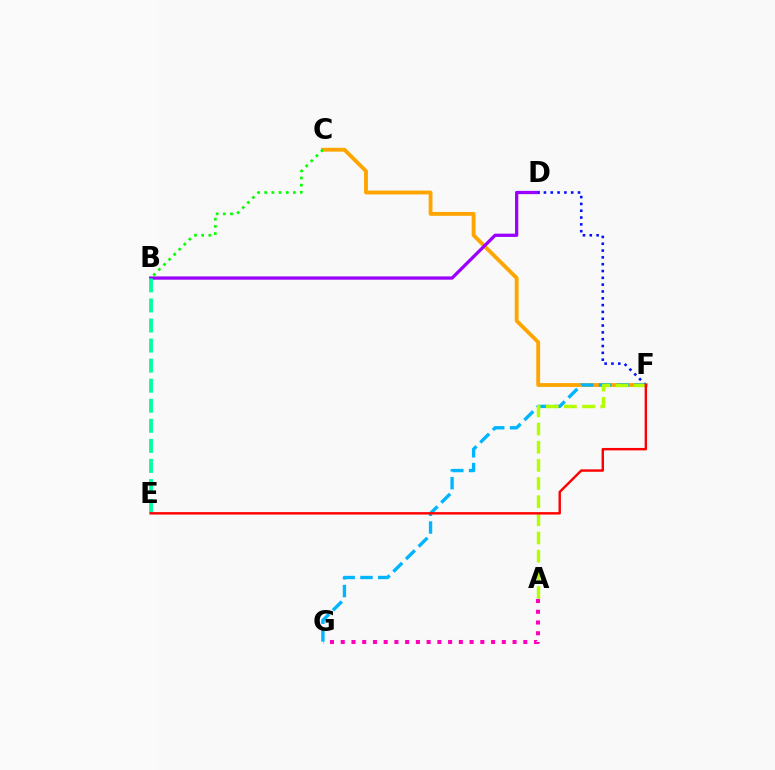{('C', 'F'): [{'color': '#ffa500', 'line_style': 'solid', 'thickness': 2.77}], ('B', 'D'): [{'color': '#9b00ff', 'line_style': 'solid', 'thickness': 2.35}], ('B', 'C'): [{'color': '#08ff00', 'line_style': 'dotted', 'thickness': 1.95}], ('D', 'F'): [{'color': '#0010ff', 'line_style': 'dotted', 'thickness': 1.85}], ('B', 'E'): [{'color': '#00ff9d', 'line_style': 'dashed', 'thickness': 2.72}], ('A', 'G'): [{'color': '#ff00bd', 'line_style': 'dotted', 'thickness': 2.92}], ('F', 'G'): [{'color': '#00b5ff', 'line_style': 'dashed', 'thickness': 2.42}], ('A', 'F'): [{'color': '#b3ff00', 'line_style': 'dashed', 'thickness': 2.47}], ('E', 'F'): [{'color': '#ff0000', 'line_style': 'solid', 'thickness': 1.74}]}